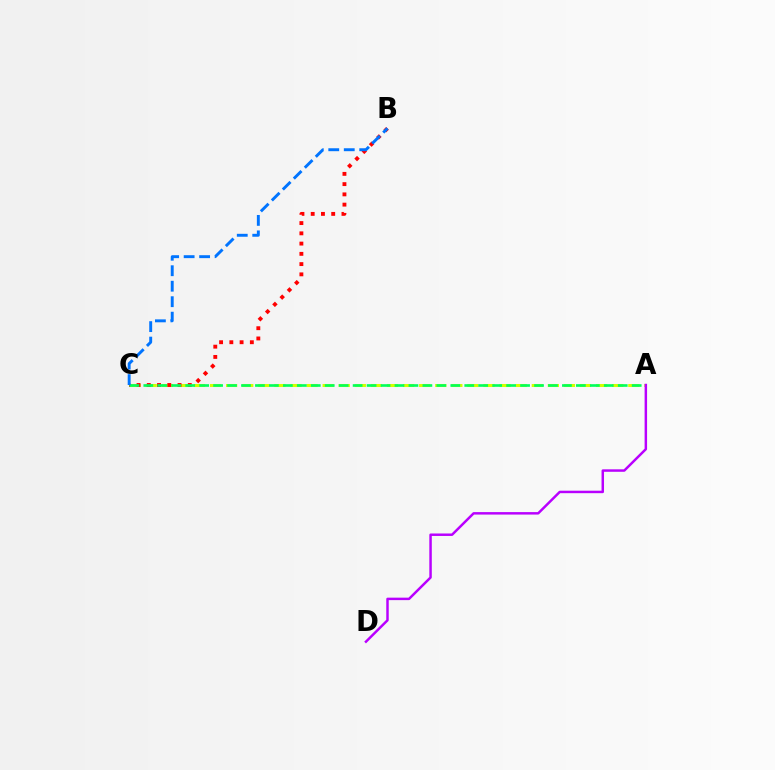{('A', 'C'): [{'color': '#d1ff00', 'line_style': 'dashed', 'thickness': 2.19}, {'color': '#00ff5c', 'line_style': 'dashed', 'thickness': 1.9}], ('B', 'C'): [{'color': '#ff0000', 'line_style': 'dotted', 'thickness': 2.79}, {'color': '#0074ff', 'line_style': 'dashed', 'thickness': 2.1}], ('A', 'D'): [{'color': '#b900ff', 'line_style': 'solid', 'thickness': 1.78}]}